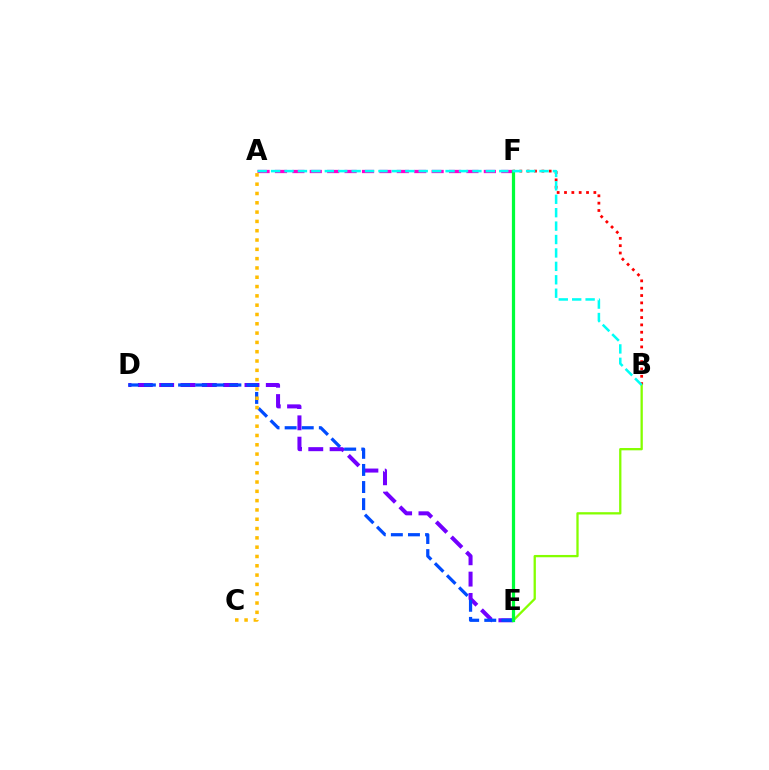{('D', 'E'): [{'color': '#7200ff', 'line_style': 'dashed', 'thickness': 2.9}, {'color': '#004bff', 'line_style': 'dashed', 'thickness': 2.32}], ('B', 'F'): [{'color': '#ff0000', 'line_style': 'dotted', 'thickness': 1.99}], ('A', 'F'): [{'color': '#ff00cf', 'line_style': 'dashed', 'thickness': 2.36}], ('B', 'E'): [{'color': '#84ff00', 'line_style': 'solid', 'thickness': 1.65}], ('E', 'F'): [{'color': '#00ff39', 'line_style': 'solid', 'thickness': 2.32}], ('A', 'C'): [{'color': '#ffbd00', 'line_style': 'dotted', 'thickness': 2.53}], ('A', 'B'): [{'color': '#00fff6', 'line_style': 'dashed', 'thickness': 1.82}]}